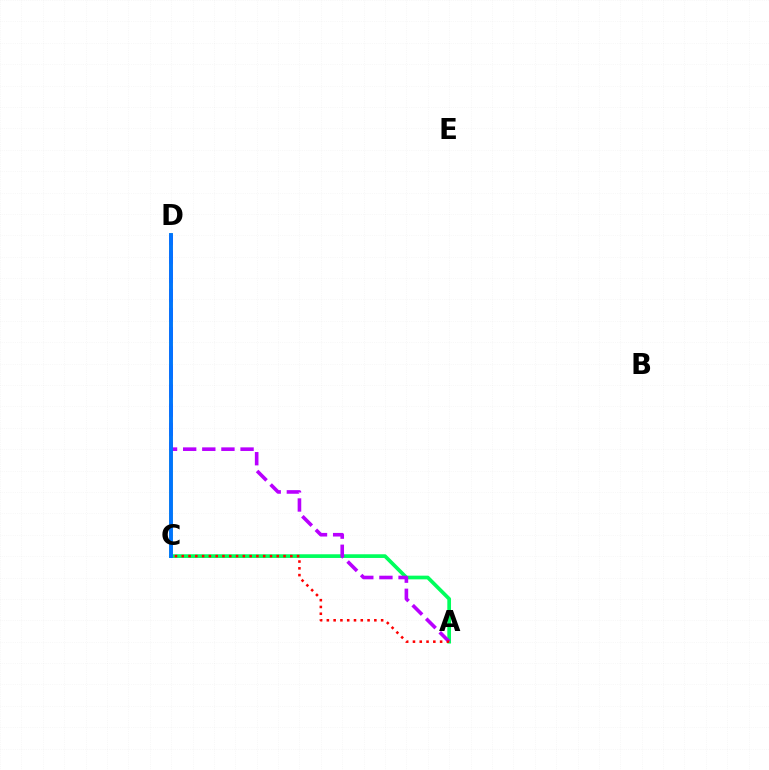{('C', 'D'): [{'color': '#d1ff00', 'line_style': 'solid', 'thickness': 2.53}, {'color': '#0074ff', 'line_style': 'solid', 'thickness': 2.8}], ('A', 'C'): [{'color': '#00ff5c', 'line_style': 'solid', 'thickness': 2.66}, {'color': '#ff0000', 'line_style': 'dotted', 'thickness': 1.84}], ('A', 'D'): [{'color': '#b900ff', 'line_style': 'dashed', 'thickness': 2.6}]}